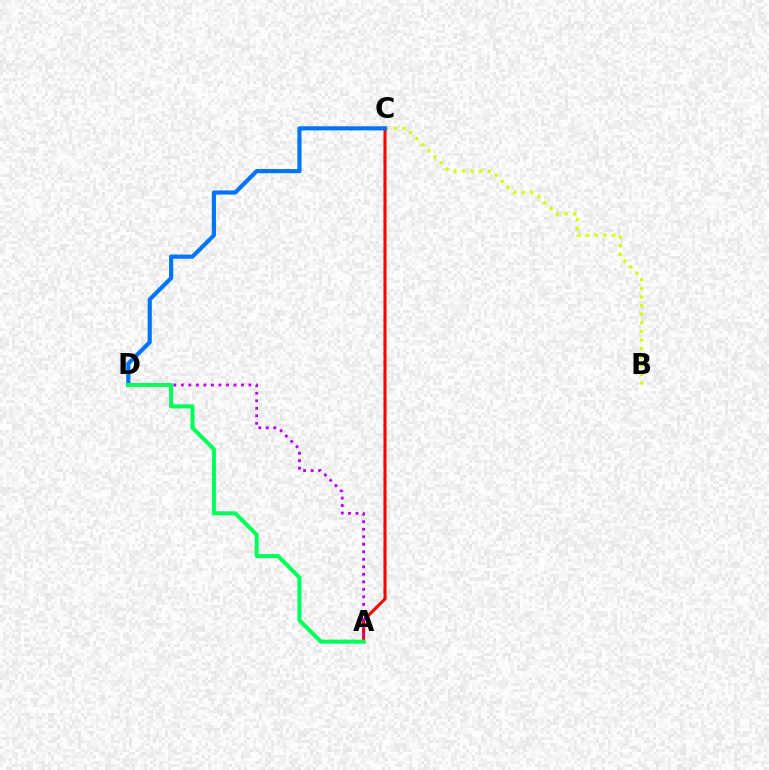{('A', 'C'): [{'color': '#ff0000', 'line_style': 'solid', 'thickness': 2.23}], ('B', 'C'): [{'color': '#d1ff00', 'line_style': 'dotted', 'thickness': 2.34}], ('A', 'D'): [{'color': '#b900ff', 'line_style': 'dotted', 'thickness': 2.04}, {'color': '#00ff5c', 'line_style': 'solid', 'thickness': 2.93}], ('C', 'D'): [{'color': '#0074ff', 'line_style': 'solid', 'thickness': 2.99}]}